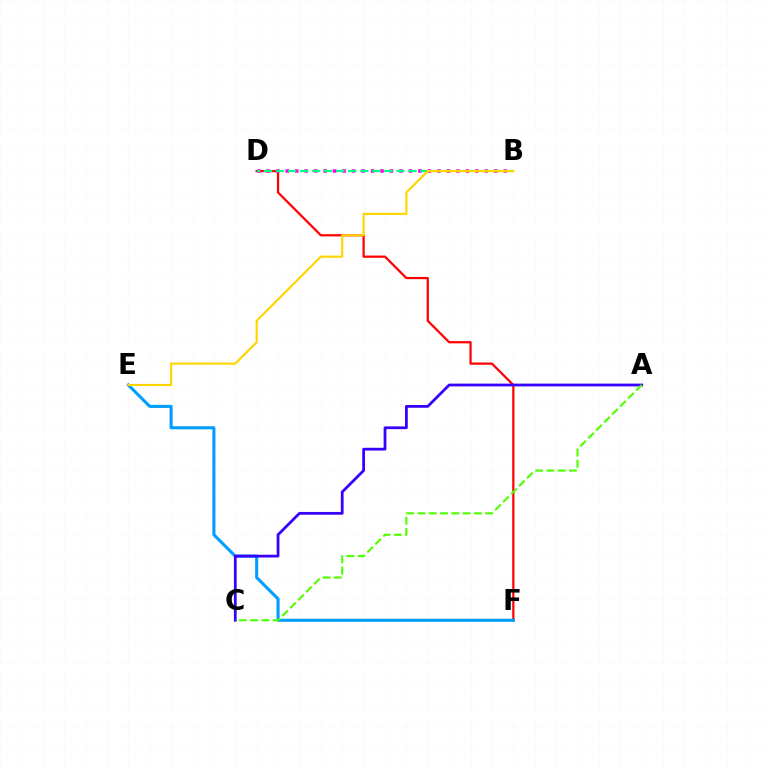{('D', 'F'): [{'color': '#ff0000', 'line_style': 'solid', 'thickness': 1.61}], ('E', 'F'): [{'color': '#009eff', 'line_style': 'solid', 'thickness': 2.22}], ('B', 'D'): [{'color': '#ff00ed', 'line_style': 'dotted', 'thickness': 2.58}, {'color': '#00ff86', 'line_style': 'dashed', 'thickness': 1.64}], ('A', 'C'): [{'color': '#3700ff', 'line_style': 'solid', 'thickness': 1.99}, {'color': '#4fff00', 'line_style': 'dashed', 'thickness': 1.53}], ('B', 'E'): [{'color': '#ffd500', 'line_style': 'solid', 'thickness': 1.55}]}